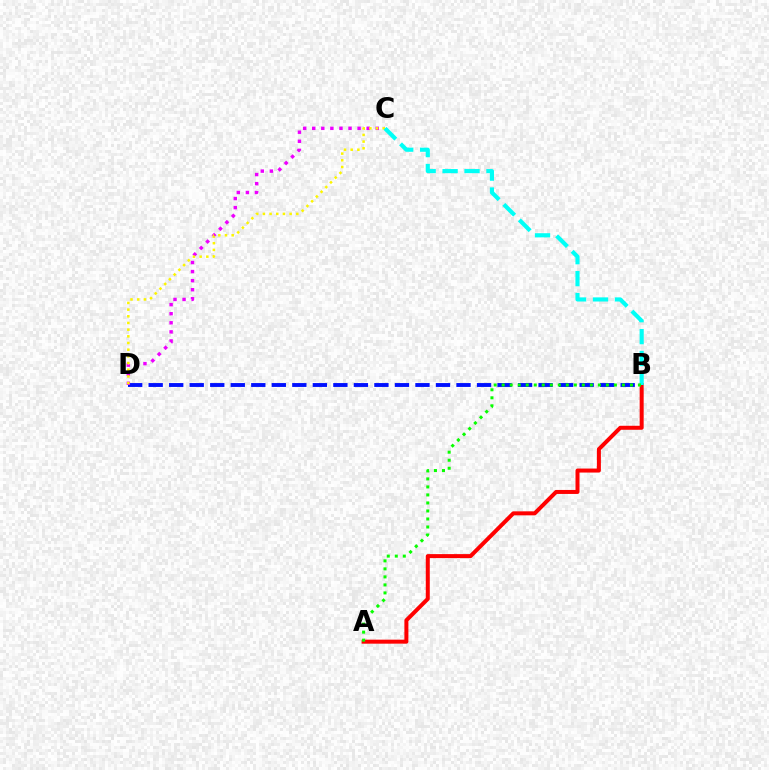{('B', 'D'): [{'color': '#0010ff', 'line_style': 'dashed', 'thickness': 2.79}], ('A', 'B'): [{'color': '#ff0000', 'line_style': 'solid', 'thickness': 2.88}, {'color': '#08ff00', 'line_style': 'dotted', 'thickness': 2.18}], ('C', 'D'): [{'color': '#ee00ff', 'line_style': 'dotted', 'thickness': 2.47}, {'color': '#fcf500', 'line_style': 'dotted', 'thickness': 1.81}], ('B', 'C'): [{'color': '#00fff6', 'line_style': 'dashed', 'thickness': 2.98}]}